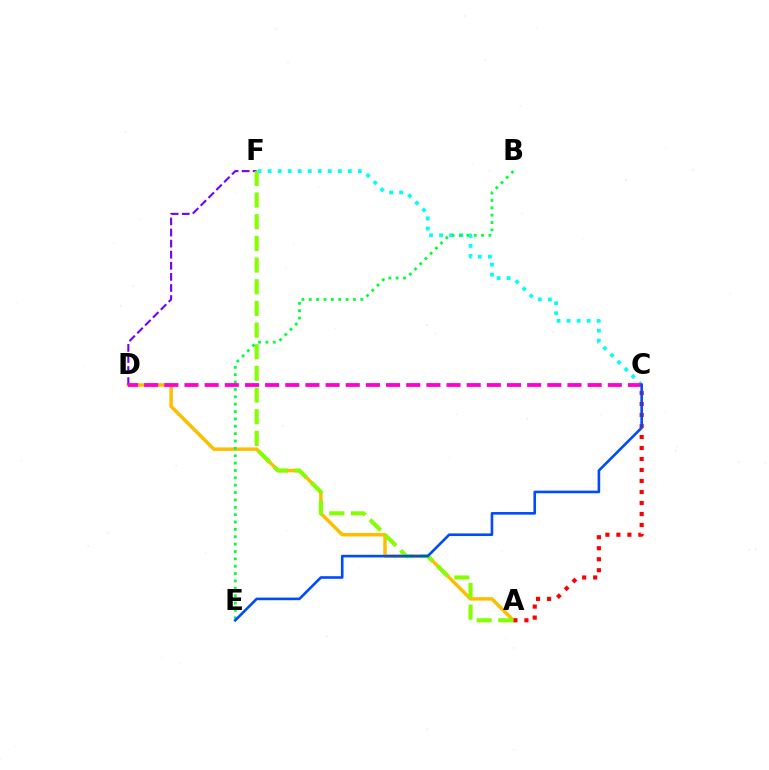{('A', 'D'): [{'color': '#ffbd00', 'line_style': 'solid', 'thickness': 2.51}], ('C', 'F'): [{'color': '#00fff6', 'line_style': 'dotted', 'thickness': 2.72}], ('A', 'C'): [{'color': '#ff0000', 'line_style': 'dotted', 'thickness': 2.99}], ('D', 'F'): [{'color': '#7200ff', 'line_style': 'dashed', 'thickness': 1.51}], ('A', 'F'): [{'color': '#84ff00', 'line_style': 'dashed', 'thickness': 2.94}], ('B', 'E'): [{'color': '#00ff39', 'line_style': 'dotted', 'thickness': 2.0}], ('C', 'D'): [{'color': '#ff00cf', 'line_style': 'dashed', 'thickness': 2.74}], ('C', 'E'): [{'color': '#004bff', 'line_style': 'solid', 'thickness': 1.88}]}